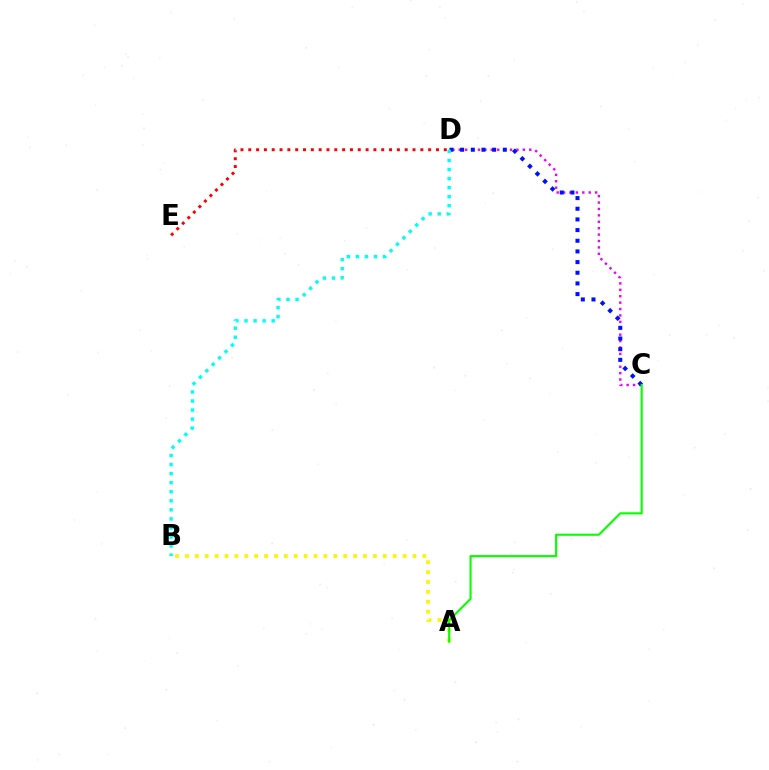{('C', 'D'): [{'color': '#ee00ff', 'line_style': 'dotted', 'thickness': 1.74}, {'color': '#0010ff', 'line_style': 'dotted', 'thickness': 2.9}], ('A', 'B'): [{'color': '#fcf500', 'line_style': 'dotted', 'thickness': 2.69}], ('D', 'E'): [{'color': '#ff0000', 'line_style': 'dotted', 'thickness': 2.13}], ('A', 'C'): [{'color': '#08ff00', 'line_style': 'solid', 'thickness': 1.53}], ('B', 'D'): [{'color': '#00fff6', 'line_style': 'dotted', 'thickness': 2.46}]}